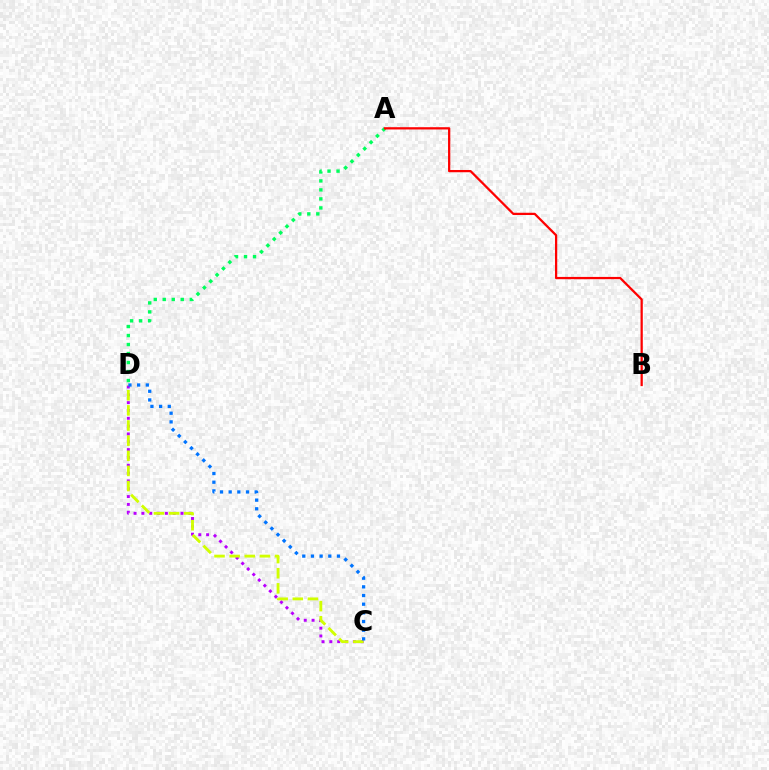{('C', 'D'): [{'color': '#b900ff', 'line_style': 'dotted', 'thickness': 2.13}, {'color': '#d1ff00', 'line_style': 'dashed', 'thickness': 2.06}, {'color': '#0074ff', 'line_style': 'dotted', 'thickness': 2.36}], ('A', 'D'): [{'color': '#00ff5c', 'line_style': 'dotted', 'thickness': 2.45}], ('A', 'B'): [{'color': '#ff0000', 'line_style': 'solid', 'thickness': 1.63}]}